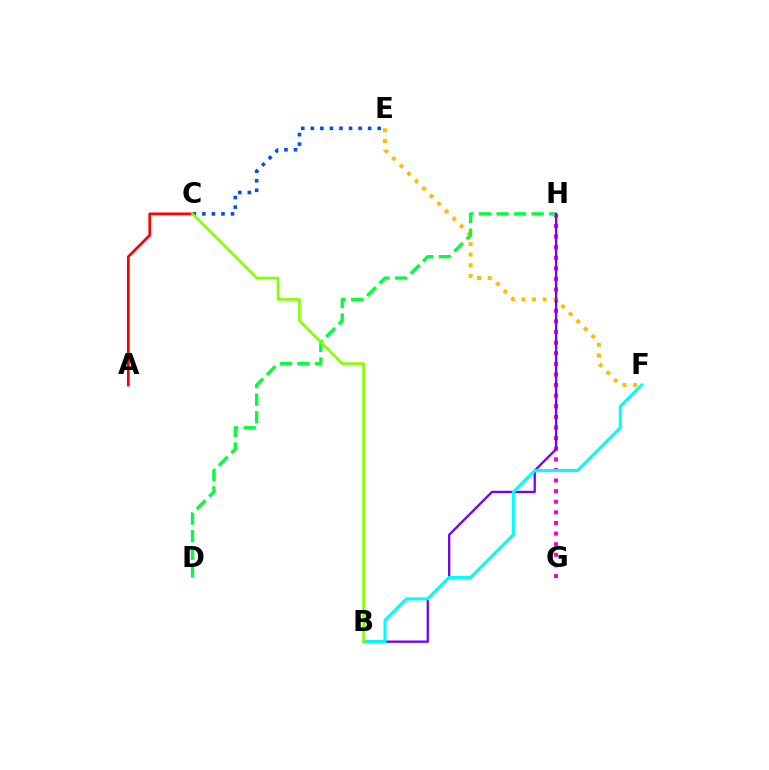{('C', 'E'): [{'color': '#004bff', 'line_style': 'dotted', 'thickness': 2.6}], ('G', 'H'): [{'color': '#ff00cf', 'line_style': 'dotted', 'thickness': 2.88}], ('E', 'F'): [{'color': '#ffbd00', 'line_style': 'dotted', 'thickness': 2.89}], ('D', 'H'): [{'color': '#00ff39', 'line_style': 'dashed', 'thickness': 2.39}], ('B', 'H'): [{'color': '#7200ff', 'line_style': 'solid', 'thickness': 1.66}], ('A', 'C'): [{'color': '#ff0000', 'line_style': 'solid', 'thickness': 1.97}], ('B', 'F'): [{'color': '#00fff6', 'line_style': 'solid', 'thickness': 2.2}], ('B', 'C'): [{'color': '#84ff00', 'line_style': 'solid', 'thickness': 1.9}]}